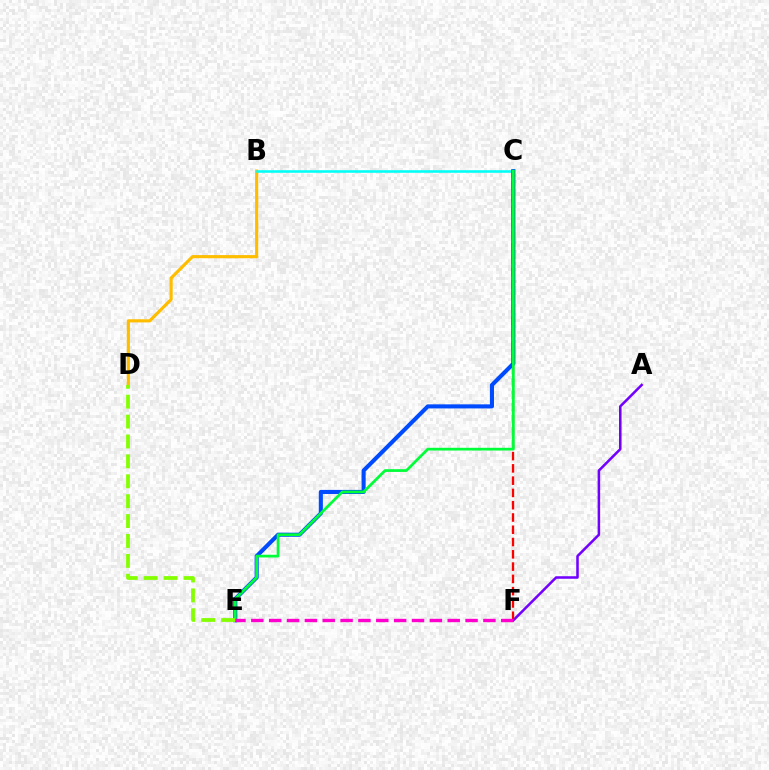{('B', 'D'): [{'color': '#ffbd00', 'line_style': 'solid', 'thickness': 2.27}], ('B', 'C'): [{'color': '#00fff6', 'line_style': 'solid', 'thickness': 1.85}], ('C', 'E'): [{'color': '#004bff', 'line_style': 'solid', 'thickness': 2.94}, {'color': '#00ff39', 'line_style': 'solid', 'thickness': 1.97}], ('A', 'F'): [{'color': '#7200ff', 'line_style': 'solid', 'thickness': 1.83}], ('C', 'F'): [{'color': '#ff0000', 'line_style': 'dashed', 'thickness': 1.67}], ('D', 'E'): [{'color': '#84ff00', 'line_style': 'dashed', 'thickness': 2.7}], ('E', 'F'): [{'color': '#ff00cf', 'line_style': 'dashed', 'thickness': 2.43}]}